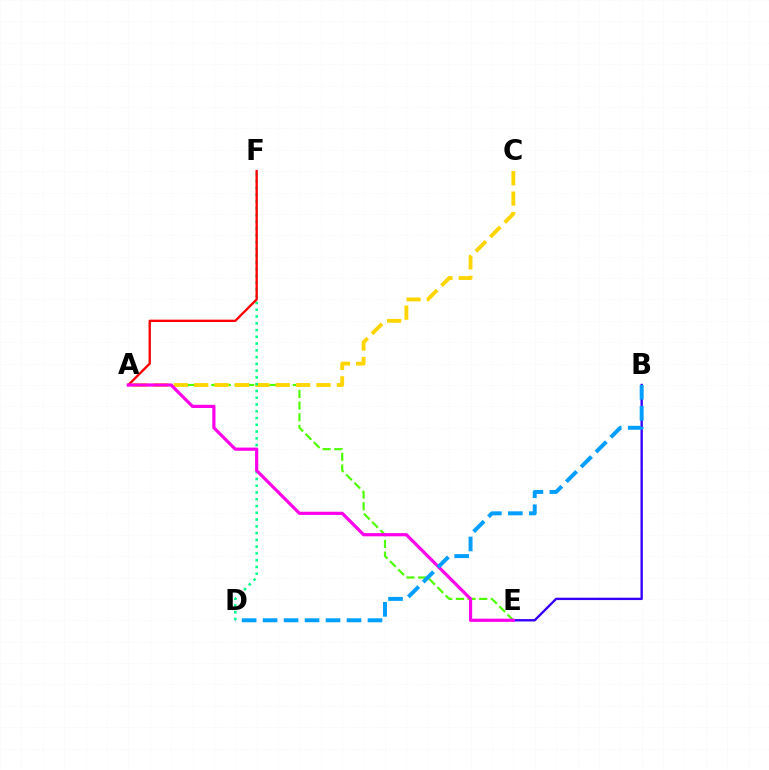{('B', 'E'): [{'color': '#3700ff', 'line_style': 'solid', 'thickness': 1.7}], ('A', 'E'): [{'color': '#4fff00', 'line_style': 'dashed', 'thickness': 1.58}, {'color': '#ff00ed', 'line_style': 'solid', 'thickness': 2.3}], ('A', 'C'): [{'color': '#ffd500', 'line_style': 'dashed', 'thickness': 2.77}], ('D', 'F'): [{'color': '#00ff86', 'line_style': 'dotted', 'thickness': 1.84}], ('A', 'F'): [{'color': '#ff0000', 'line_style': 'solid', 'thickness': 1.68}], ('B', 'D'): [{'color': '#009eff', 'line_style': 'dashed', 'thickness': 2.85}]}